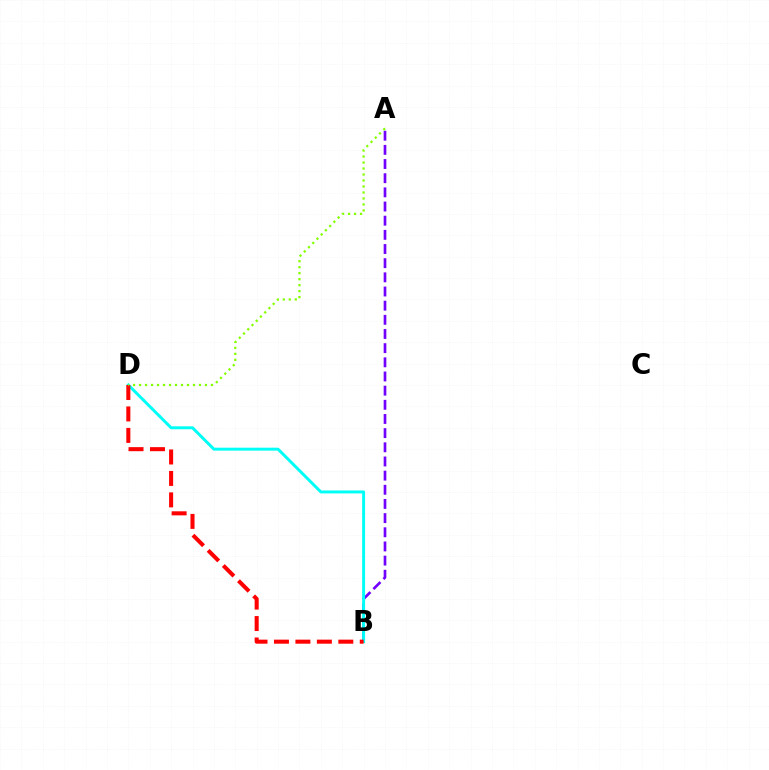{('A', 'B'): [{'color': '#7200ff', 'line_style': 'dashed', 'thickness': 1.92}], ('B', 'D'): [{'color': '#00fff6', 'line_style': 'solid', 'thickness': 2.13}, {'color': '#ff0000', 'line_style': 'dashed', 'thickness': 2.91}], ('A', 'D'): [{'color': '#84ff00', 'line_style': 'dotted', 'thickness': 1.63}]}